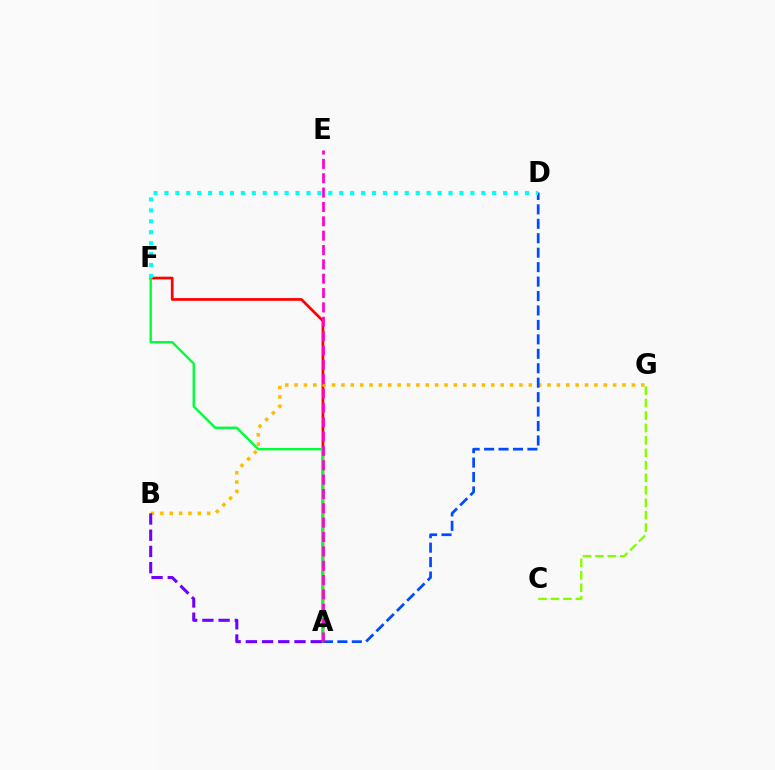{('A', 'F'): [{'color': '#ff0000', 'line_style': 'solid', 'thickness': 1.97}, {'color': '#00ff39', 'line_style': 'solid', 'thickness': 1.73}], ('B', 'G'): [{'color': '#ffbd00', 'line_style': 'dotted', 'thickness': 2.55}], ('C', 'G'): [{'color': '#84ff00', 'line_style': 'dashed', 'thickness': 1.69}], ('A', 'D'): [{'color': '#004bff', 'line_style': 'dashed', 'thickness': 1.96}], ('D', 'F'): [{'color': '#00fff6', 'line_style': 'dotted', 'thickness': 2.97}], ('A', 'E'): [{'color': '#ff00cf', 'line_style': 'dashed', 'thickness': 1.95}], ('A', 'B'): [{'color': '#7200ff', 'line_style': 'dashed', 'thickness': 2.2}]}